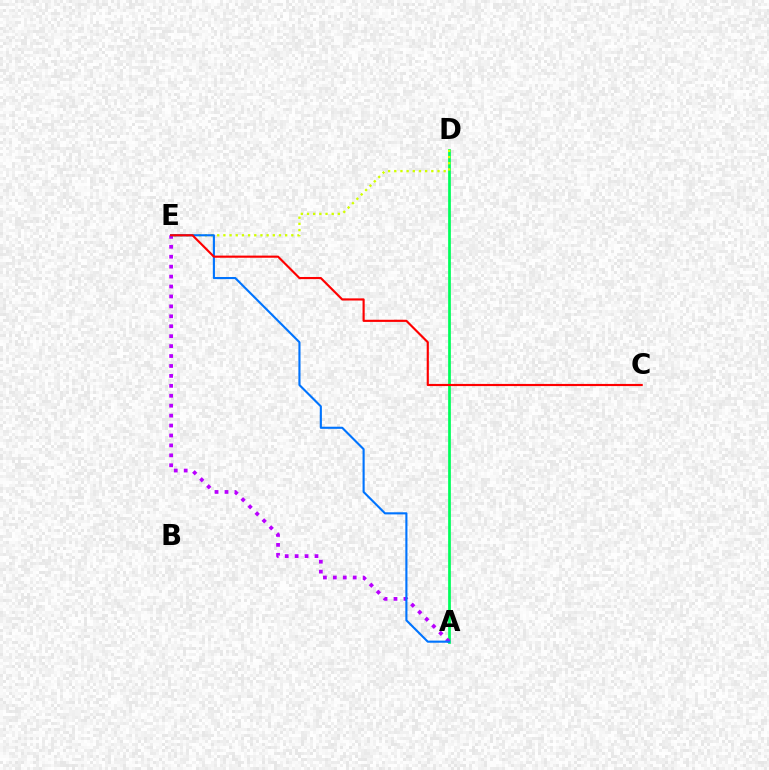{('A', 'D'): [{'color': '#00ff5c', 'line_style': 'solid', 'thickness': 1.97}], ('A', 'E'): [{'color': '#b900ff', 'line_style': 'dotted', 'thickness': 2.7}, {'color': '#0074ff', 'line_style': 'solid', 'thickness': 1.52}], ('D', 'E'): [{'color': '#d1ff00', 'line_style': 'dotted', 'thickness': 1.68}], ('C', 'E'): [{'color': '#ff0000', 'line_style': 'solid', 'thickness': 1.55}]}